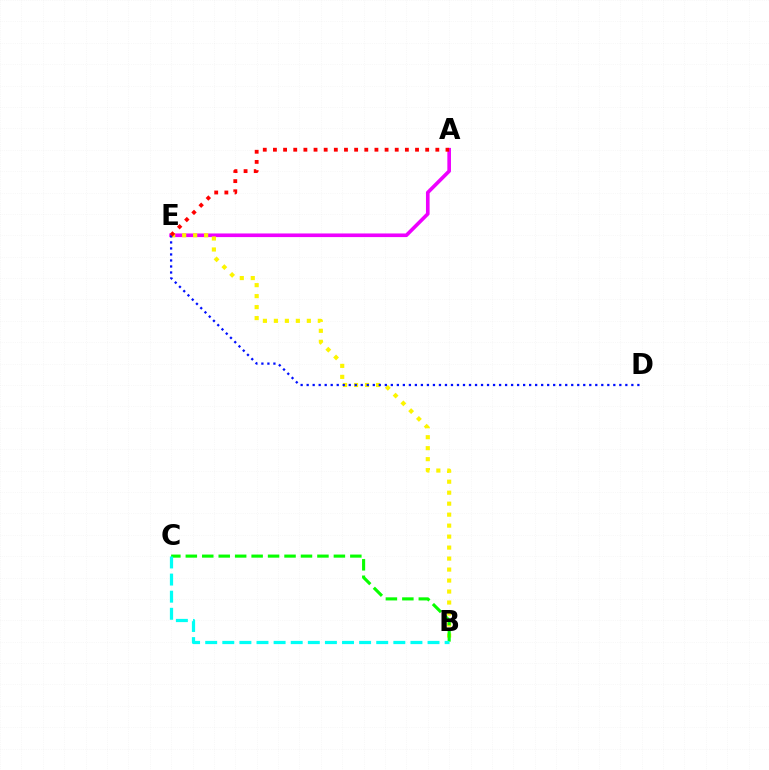{('A', 'E'): [{'color': '#ee00ff', 'line_style': 'solid', 'thickness': 2.61}, {'color': '#ff0000', 'line_style': 'dotted', 'thickness': 2.76}], ('B', 'E'): [{'color': '#fcf500', 'line_style': 'dotted', 'thickness': 2.98}], ('D', 'E'): [{'color': '#0010ff', 'line_style': 'dotted', 'thickness': 1.63}], ('B', 'C'): [{'color': '#08ff00', 'line_style': 'dashed', 'thickness': 2.24}, {'color': '#00fff6', 'line_style': 'dashed', 'thickness': 2.32}]}